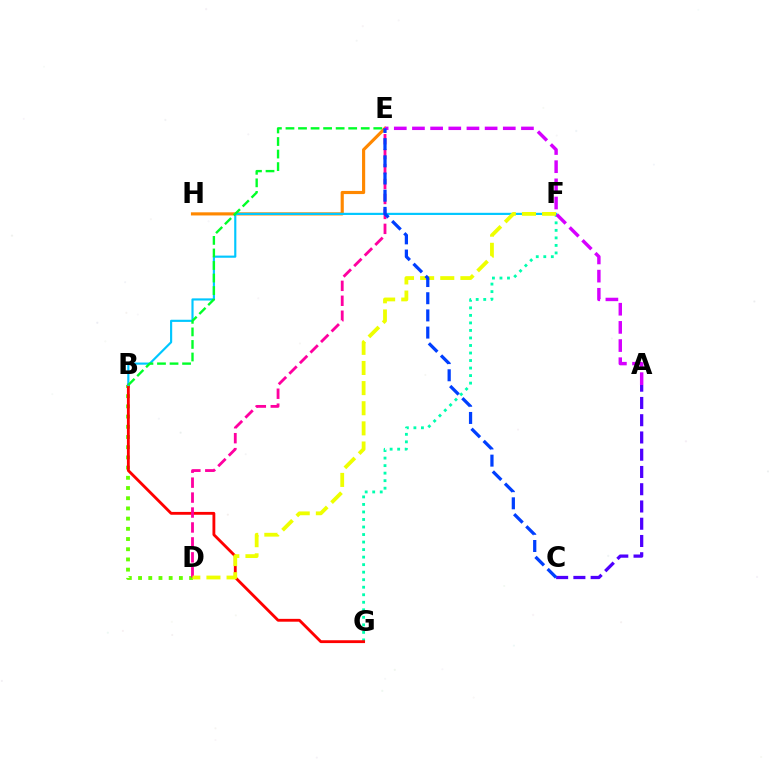{('A', 'C'): [{'color': '#4f00ff', 'line_style': 'dashed', 'thickness': 2.34}], ('B', 'D'): [{'color': '#66ff00', 'line_style': 'dotted', 'thickness': 2.77}], ('E', 'H'): [{'color': '#ff8800', 'line_style': 'solid', 'thickness': 2.27}], ('F', 'G'): [{'color': '#00ffaf', 'line_style': 'dotted', 'thickness': 2.04}], ('B', 'G'): [{'color': '#ff0000', 'line_style': 'solid', 'thickness': 2.04}], ('B', 'F'): [{'color': '#00c7ff', 'line_style': 'solid', 'thickness': 1.55}], ('D', 'E'): [{'color': '#ff00a0', 'line_style': 'dashed', 'thickness': 2.03}], ('D', 'F'): [{'color': '#eeff00', 'line_style': 'dashed', 'thickness': 2.73}], ('B', 'E'): [{'color': '#00ff27', 'line_style': 'dashed', 'thickness': 1.7}], ('A', 'E'): [{'color': '#d600ff', 'line_style': 'dashed', 'thickness': 2.47}], ('C', 'E'): [{'color': '#003fff', 'line_style': 'dashed', 'thickness': 2.33}]}